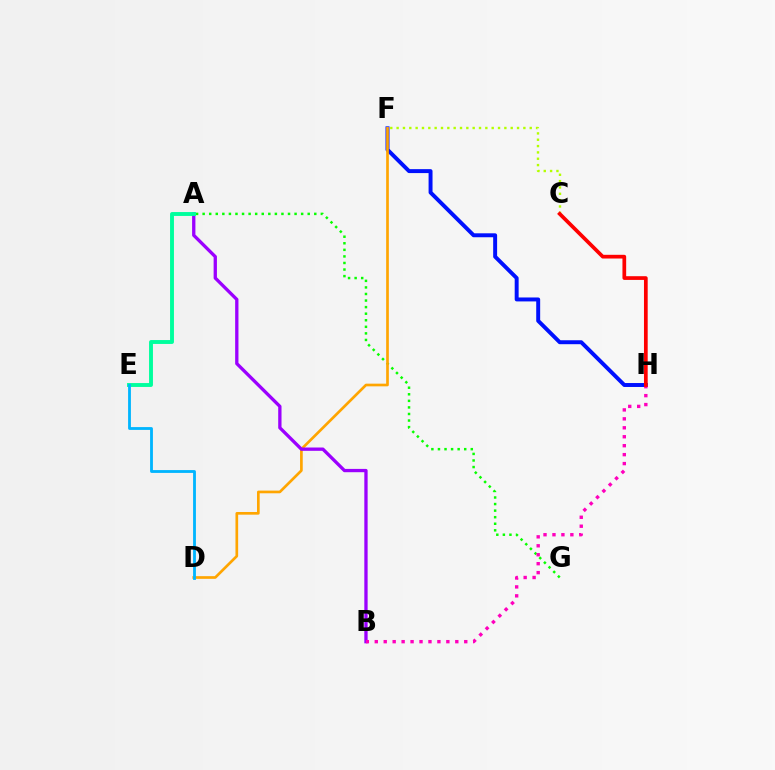{('F', 'H'): [{'color': '#0010ff', 'line_style': 'solid', 'thickness': 2.84}], ('A', 'G'): [{'color': '#08ff00', 'line_style': 'dotted', 'thickness': 1.78}], ('D', 'F'): [{'color': '#ffa500', 'line_style': 'solid', 'thickness': 1.93}], ('A', 'B'): [{'color': '#9b00ff', 'line_style': 'solid', 'thickness': 2.38}], ('B', 'H'): [{'color': '#ff00bd', 'line_style': 'dotted', 'thickness': 2.43}], ('C', 'F'): [{'color': '#b3ff00', 'line_style': 'dotted', 'thickness': 1.72}], ('C', 'H'): [{'color': '#ff0000', 'line_style': 'solid', 'thickness': 2.67}], ('A', 'E'): [{'color': '#00ff9d', 'line_style': 'solid', 'thickness': 2.81}], ('D', 'E'): [{'color': '#00b5ff', 'line_style': 'solid', 'thickness': 2.03}]}